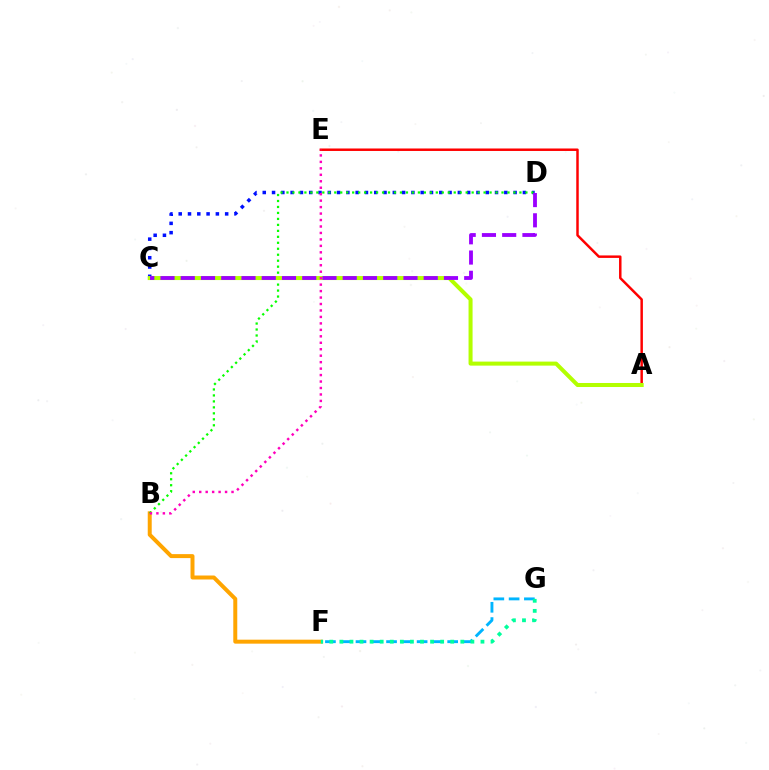{('C', 'D'): [{'color': '#0010ff', 'line_style': 'dotted', 'thickness': 2.52}, {'color': '#9b00ff', 'line_style': 'dashed', 'thickness': 2.75}], ('B', 'F'): [{'color': '#ffa500', 'line_style': 'solid', 'thickness': 2.86}], ('A', 'E'): [{'color': '#ff0000', 'line_style': 'solid', 'thickness': 1.78}], ('B', 'D'): [{'color': '#08ff00', 'line_style': 'dotted', 'thickness': 1.62}], ('A', 'C'): [{'color': '#b3ff00', 'line_style': 'solid', 'thickness': 2.9}], ('F', 'G'): [{'color': '#00b5ff', 'line_style': 'dashed', 'thickness': 2.08}, {'color': '#00ff9d', 'line_style': 'dotted', 'thickness': 2.74}], ('B', 'E'): [{'color': '#ff00bd', 'line_style': 'dotted', 'thickness': 1.76}]}